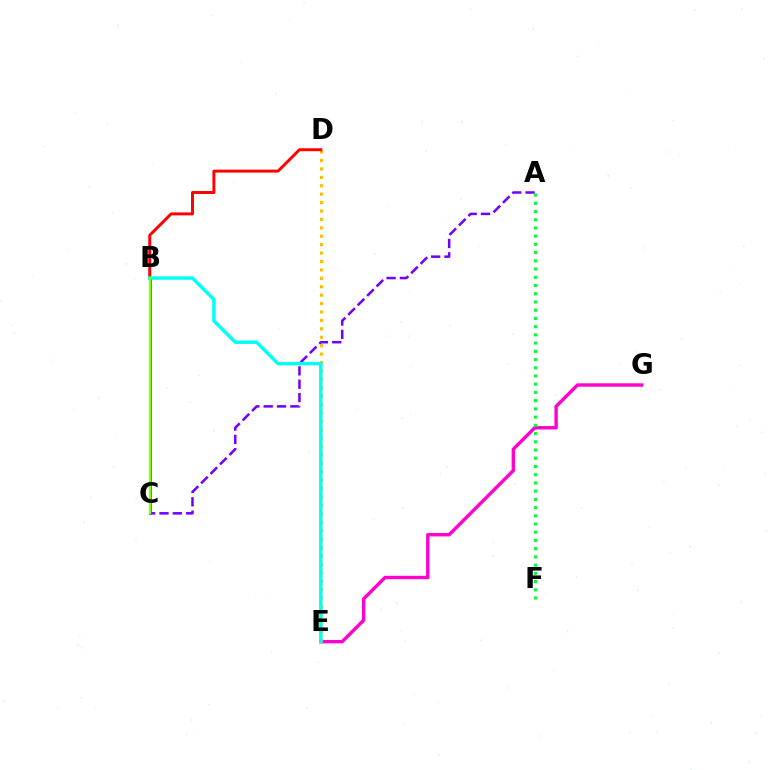{('E', 'G'): [{'color': '#ff00cf', 'line_style': 'solid', 'thickness': 2.44}], ('A', 'C'): [{'color': '#7200ff', 'line_style': 'dashed', 'thickness': 1.81}], ('D', 'E'): [{'color': '#ffbd00', 'line_style': 'dotted', 'thickness': 2.29}], ('B', 'C'): [{'color': '#004bff', 'line_style': 'solid', 'thickness': 1.82}, {'color': '#84ff00', 'line_style': 'solid', 'thickness': 1.63}], ('B', 'D'): [{'color': '#ff0000', 'line_style': 'solid', 'thickness': 2.12}], ('B', 'E'): [{'color': '#00fff6', 'line_style': 'solid', 'thickness': 2.46}], ('A', 'F'): [{'color': '#00ff39', 'line_style': 'dotted', 'thickness': 2.23}]}